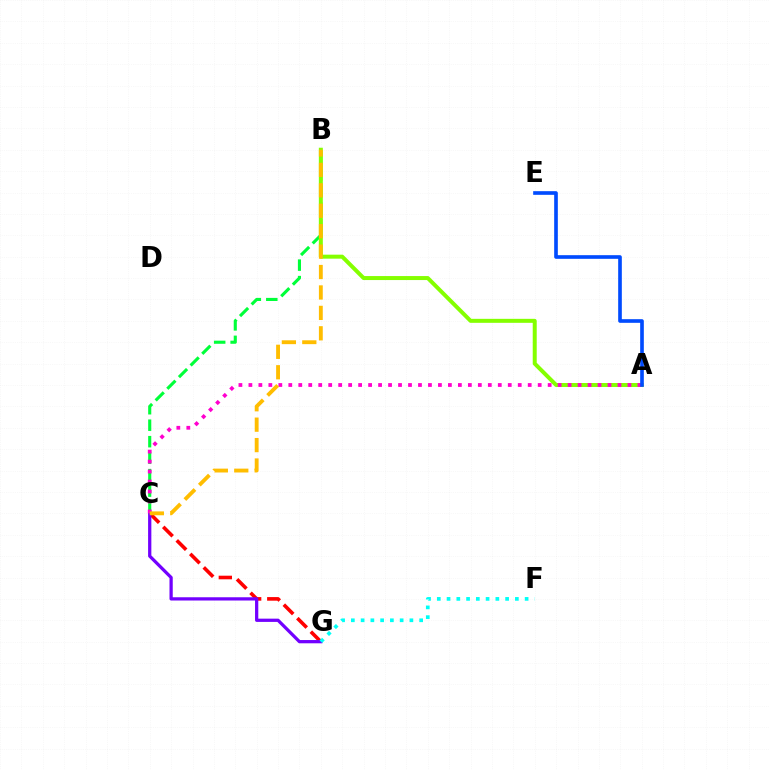{('B', 'C'): [{'color': '#00ff39', 'line_style': 'dashed', 'thickness': 2.24}, {'color': '#ffbd00', 'line_style': 'dashed', 'thickness': 2.78}], ('C', 'G'): [{'color': '#ff0000', 'line_style': 'dashed', 'thickness': 2.6}, {'color': '#7200ff', 'line_style': 'solid', 'thickness': 2.34}], ('A', 'B'): [{'color': '#84ff00', 'line_style': 'solid', 'thickness': 2.87}], ('F', 'G'): [{'color': '#00fff6', 'line_style': 'dotted', 'thickness': 2.65}], ('A', 'C'): [{'color': '#ff00cf', 'line_style': 'dotted', 'thickness': 2.71}], ('A', 'E'): [{'color': '#004bff', 'line_style': 'solid', 'thickness': 2.63}]}